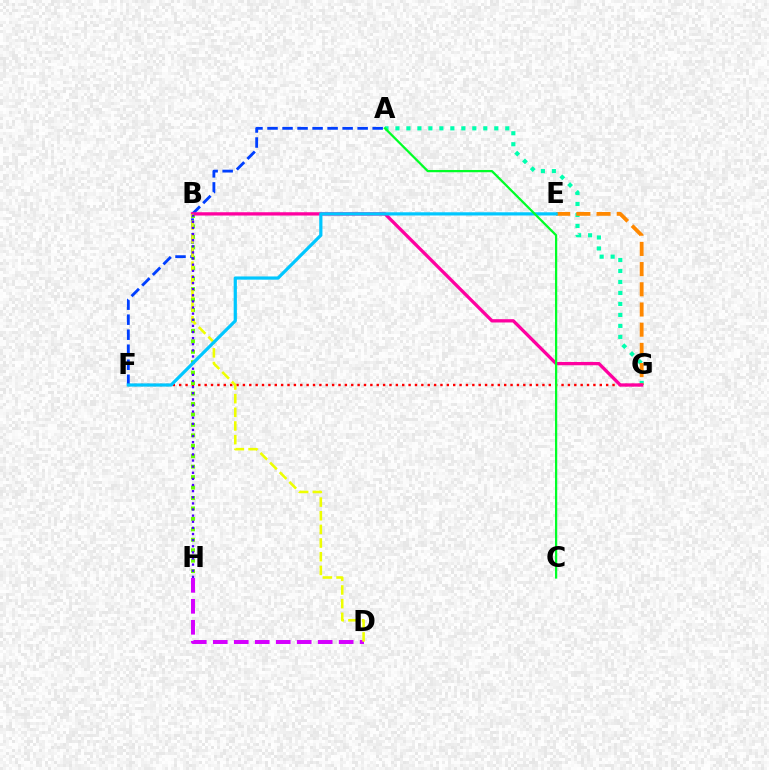{('F', 'G'): [{'color': '#ff0000', 'line_style': 'dotted', 'thickness': 1.73}], ('B', 'H'): [{'color': '#66ff00', 'line_style': 'dotted', 'thickness': 2.84}, {'color': '#4f00ff', 'line_style': 'dotted', 'thickness': 1.66}], ('A', 'F'): [{'color': '#003fff', 'line_style': 'dashed', 'thickness': 2.04}], ('A', 'G'): [{'color': '#00ffaf', 'line_style': 'dotted', 'thickness': 2.98}], ('E', 'G'): [{'color': '#ff8800', 'line_style': 'dashed', 'thickness': 2.74}], ('D', 'H'): [{'color': '#d600ff', 'line_style': 'dashed', 'thickness': 2.85}], ('B', 'G'): [{'color': '#ff00a0', 'line_style': 'solid', 'thickness': 2.37}], ('B', 'D'): [{'color': '#eeff00', 'line_style': 'dashed', 'thickness': 1.86}], ('E', 'F'): [{'color': '#00c7ff', 'line_style': 'solid', 'thickness': 2.32}], ('A', 'C'): [{'color': '#00ff27', 'line_style': 'solid', 'thickness': 1.62}]}